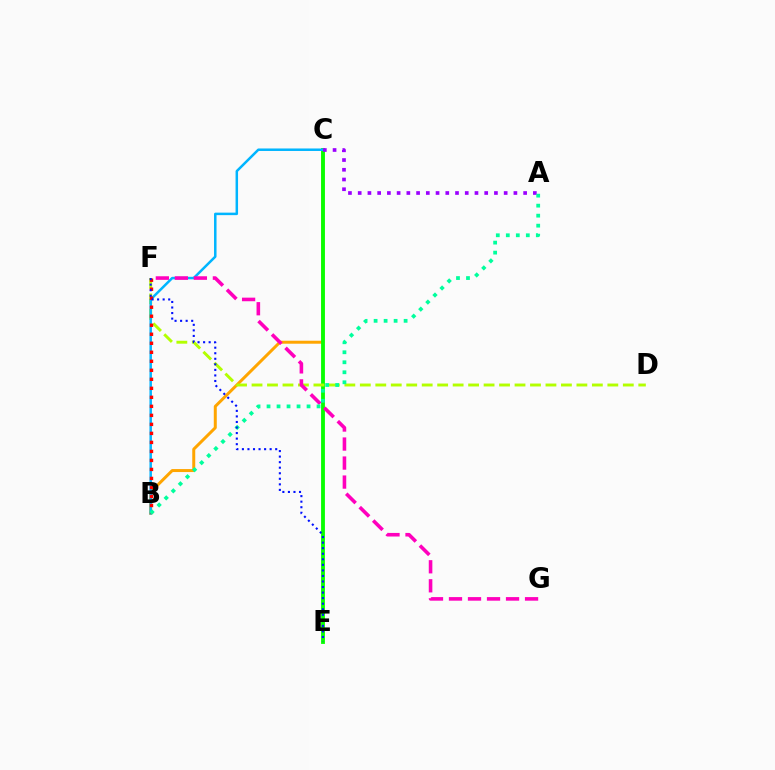{('B', 'C'): [{'color': '#ffa500', 'line_style': 'solid', 'thickness': 2.15}, {'color': '#00b5ff', 'line_style': 'solid', 'thickness': 1.8}], ('C', 'E'): [{'color': '#08ff00', 'line_style': 'solid', 'thickness': 2.75}], ('D', 'F'): [{'color': '#b3ff00', 'line_style': 'dashed', 'thickness': 2.1}], ('B', 'F'): [{'color': '#ff0000', 'line_style': 'dotted', 'thickness': 2.45}], ('A', 'C'): [{'color': '#9b00ff', 'line_style': 'dotted', 'thickness': 2.64}], ('F', 'G'): [{'color': '#ff00bd', 'line_style': 'dashed', 'thickness': 2.58}], ('A', 'B'): [{'color': '#00ff9d', 'line_style': 'dotted', 'thickness': 2.72}], ('E', 'F'): [{'color': '#0010ff', 'line_style': 'dotted', 'thickness': 1.51}]}